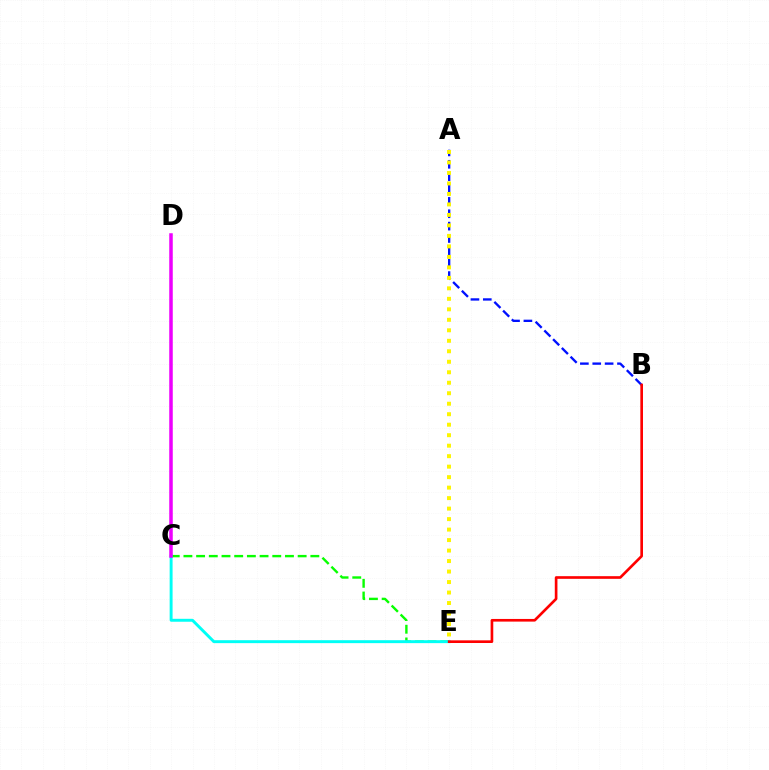{('C', 'E'): [{'color': '#08ff00', 'line_style': 'dashed', 'thickness': 1.72}, {'color': '#00fff6', 'line_style': 'solid', 'thickness': 2.11}], ('A', 'B'): [{'color': '#0010ff', 'line_style': 'dashed', 'thickness': 1.68}], ('C', 'D'): [{'color': '#ee00ff', 'line_style': 'solid', 'thickness': 2.54}], ('B', 'E'): [{'color': '#ff0000', 'line_style': 'solid', 'thickness': 1.91}], ('A', 'E'): [{'color': '#fcf500', 'line_style': 'dotted', 'thickness': 2.85}]}